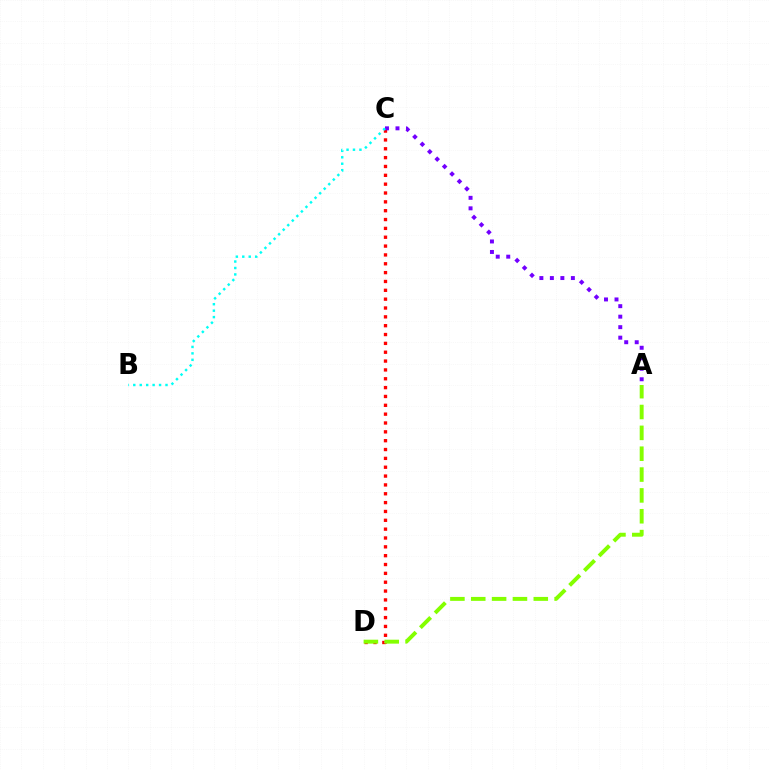{('C', 'D'): [{'color': '#ff0000', 'line_style': 'dotted', 'thickness': 2.4}], ('A', 'D'): [{'color': '#84ff00', 'line_style': 'dashed', 'thickness': 2.83}], ('A', 'C'): [{'color': '#7200ff', 'line_style': 'dotted', 'thickness': 2.85}], ('B', 'C'): [{'color': '#00fff6', 'line_style': 'dotted', 'thickness': 1.75}]}